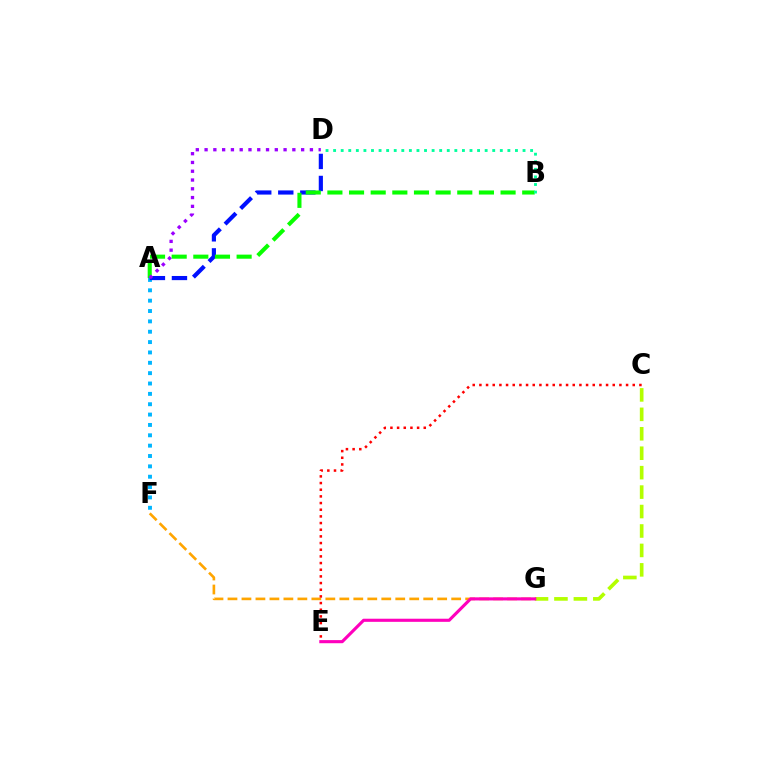{('A', 'F'): [{'color': '#00b5ff', 'line_style': 'dotted', 'thickness': 2.81}], ('C', 'G'): [{'color': '#b3ff00', 'line_style': 'dashed', 'thickness': 2.64}], ('F', 'G'): [{'color': '#ffa500', 'line_style': 'dashed', 'thickness': 1.9}], ('C', 'E'): [{'color': '#ff0000', 'line_style': 'dotted', 'thickness': 1.81}], ('A', 'D'): [{'color': '#0010ff', 'line_style': 'dashed', 'thickness': 2.99}, {'color': '#9b00ff', 'line_style': 'dotted', 'thickness': 2.38}], ('E', 'G'): [{'color': '#ff00bd', 'line_style': 'solid', 'thickness': 2.24}], ('A', 'B'): [{'color': '#08ff00', 'line_style': 'dashed', 'thickness': 2.94}], ('B', 'D'): [{'color': '#00ff9d', 'line_style': 'dotted', 'thickness': 2.06}]}